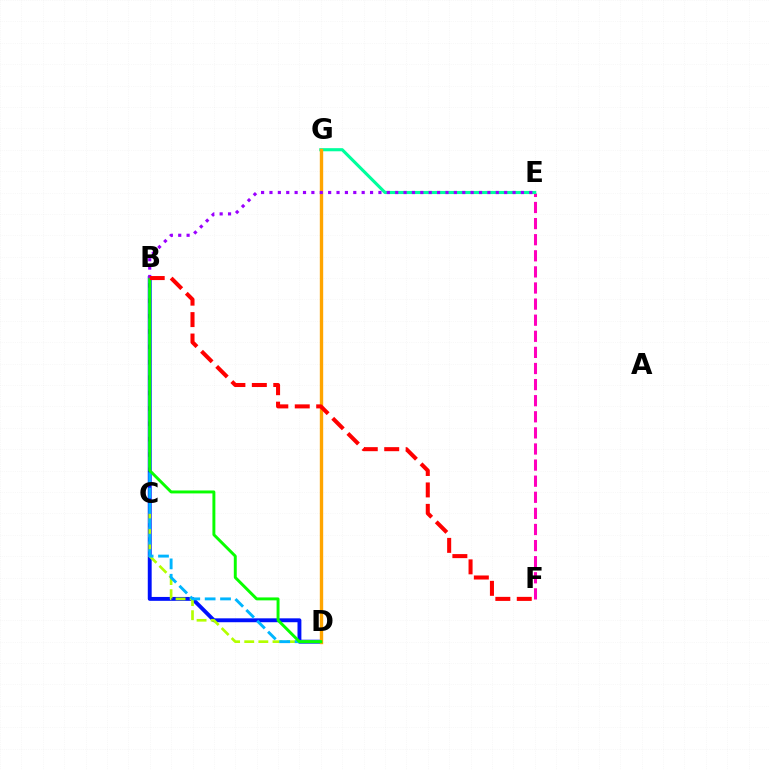{('E', 'F'): [{'color': '#ff00bd', 'line_style': 'dashed', 'thickness': 2.19}], ('B', 'D'): [{'color': '#0010ff', 'line_style': 'solid', 'thickness': 2.8}, {'color': '#00b5ff', 'line_style': 'dashed', 'thickness': 2.09}, {'color': '#08ff00', 'line_style': 'solid', 'thickness': 2.11}], ('E', 'G'): [{'color': '#00ff9d', 'line_style': 'solid', 'thickness': 2.24}], ('D', 'G'): [{'color': '#ffa500', 'line_style': 'solid', 'thickness': 2.43}], ('C', 'D'): [{'color': '#b3ff00', 'line_style': 'dashed', 'thickness': 1.92}], ('B', 'E'): [{'color': '#9b00ff', 'line_style': 'dotted', 'thickness': 2.28}], ('B', 'F'): [{'color': '#ff0000', 'line_style': 'dashed', 'thickness': 2.91}]}